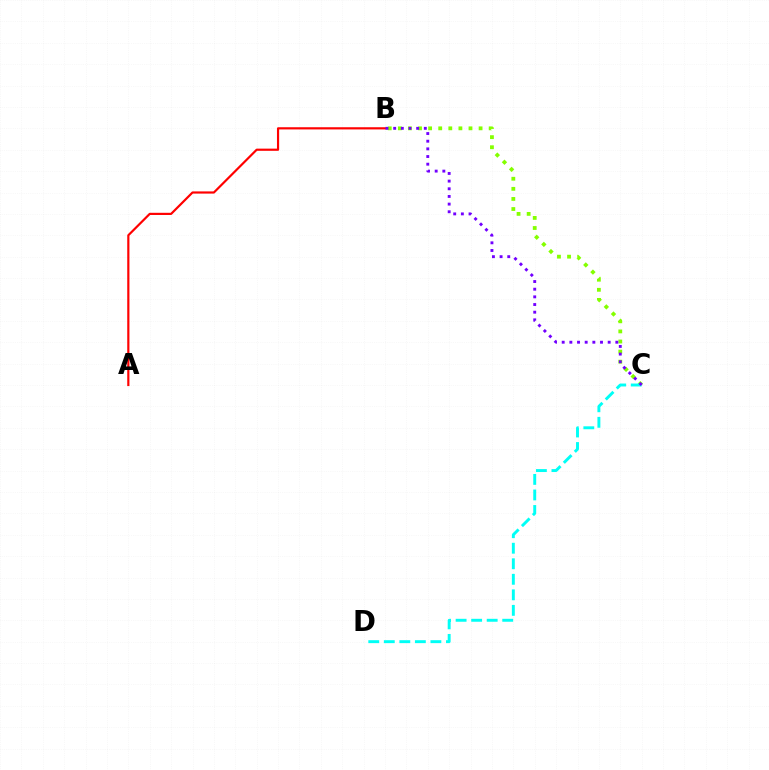{('B', 'C'): [{'color': '#84ff00', 'line_style': 'dotted', 'thickness': 2.74}, {'color': '#7200ff', 'line_style': 'dotted', 'thickness': 2.08}], ('C', 'D'): [{'color': '#00fff6', 'line_style': 'dashed', 'thickness': 2.11}], ('A', 'B'): [{'color': '#ff0000', 'line_style': 'solid', 'thickness': 1.57}]}